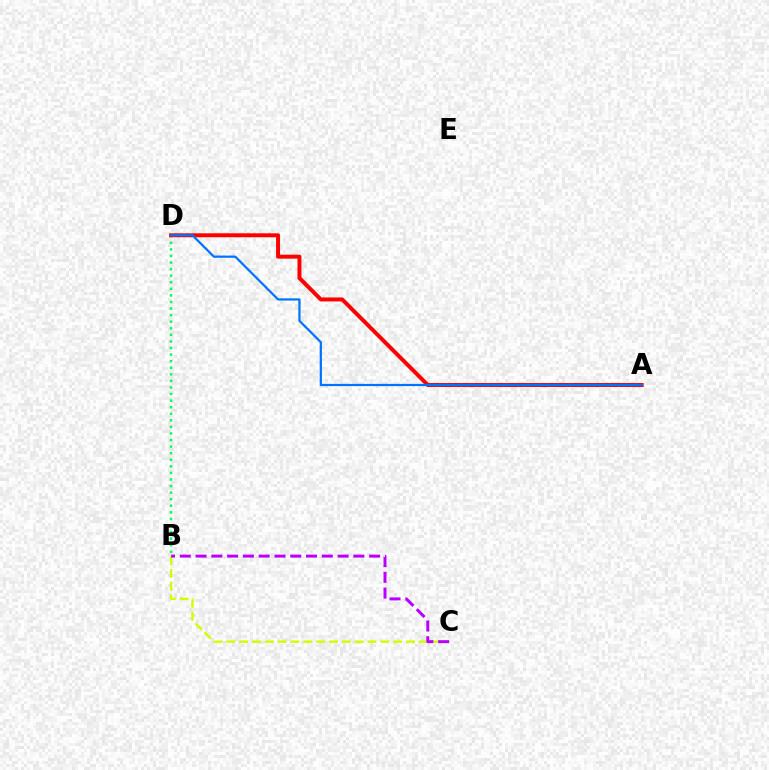{('B', 'C'): [{'color': '#d1ff00', 'line_style': 'dashed', 'thickness': 1.74}, {'color': '#b900ff', 'line_style': 'dashed', 'thickness': 2.14}], ('B', 'D'): [{'color': '#00ff5c', 'line_style': 'dotted', 'thickness': 1.79}], ('A', 'D'): [{'color': '#ff0000', 'line_style': 'solid', 'thickness': 2.86}, {'color': '#0074ff', 'line_style': 'solid', 'thickness': 1.6}]}